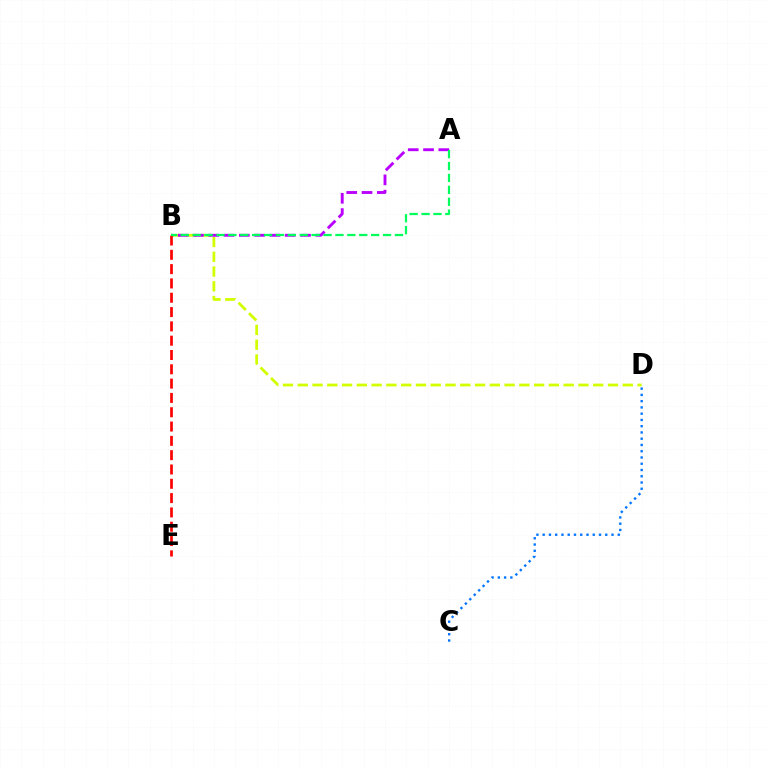{('B', 'D'): [{'color': '#d1ff00', 'line_style': 'dashed', 'thickness': 2.01}], ('A', 'B'): [{'color': '#b900ff', 'line_style': 'dashed', 'thickness': 2.08}, {'color': '#00ff5c', 'line_style': 'dashed', 'thickness': 1.62}], ('C', 'D'): [{'color': '#0074ff', 'line_style': 'dotted', 'thickness': 1.7}], ('B', 'E'): [{'color': '#ff0000', 'line_style': 'dashed', 'thickness': 1.94}]}